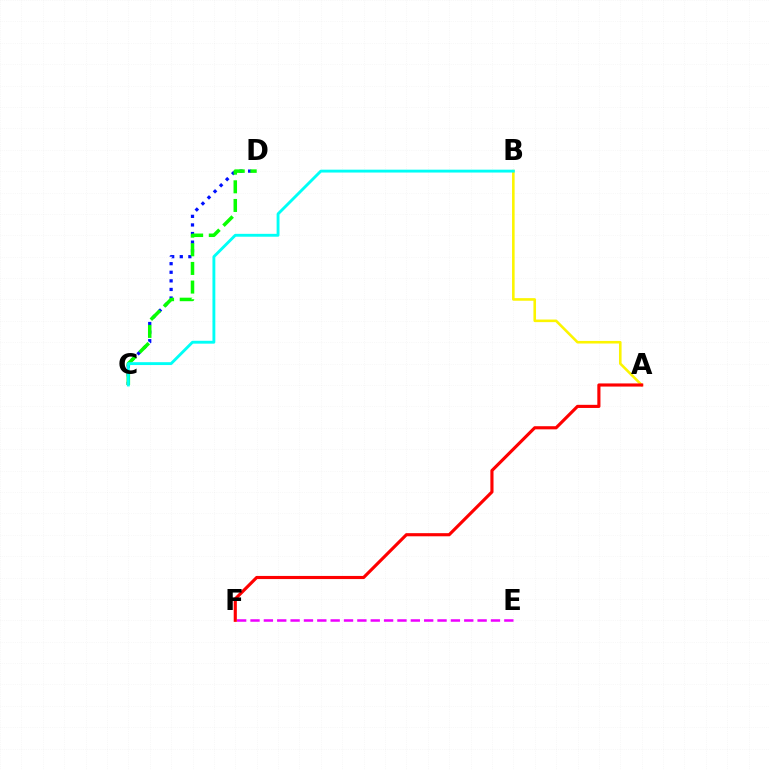{('C', 'D'): [{'color': '#0010ff', 'line_style': 'dotted', 'thickness': 2.33}, {'color': '#08ff00', 'line_style': 'dashed', 'thickness': 2.53}], ('A', 'B'): [{'color': '#fcf500', 'line_style': 'solid', 'thickness': 1.87}], ('A', 'F'): [{'color': '#ff0000', 'line_style': 'solid', 'thickness': 2.26}], ('B', 'C'): [{'color': '#00fff6', 'line_style': 'solid', 'thickness': 2.07}], ('E', 'F'): [{'color': '#ee00ff', 'line_style': 'dashed', 'thickness': 1.81}]}